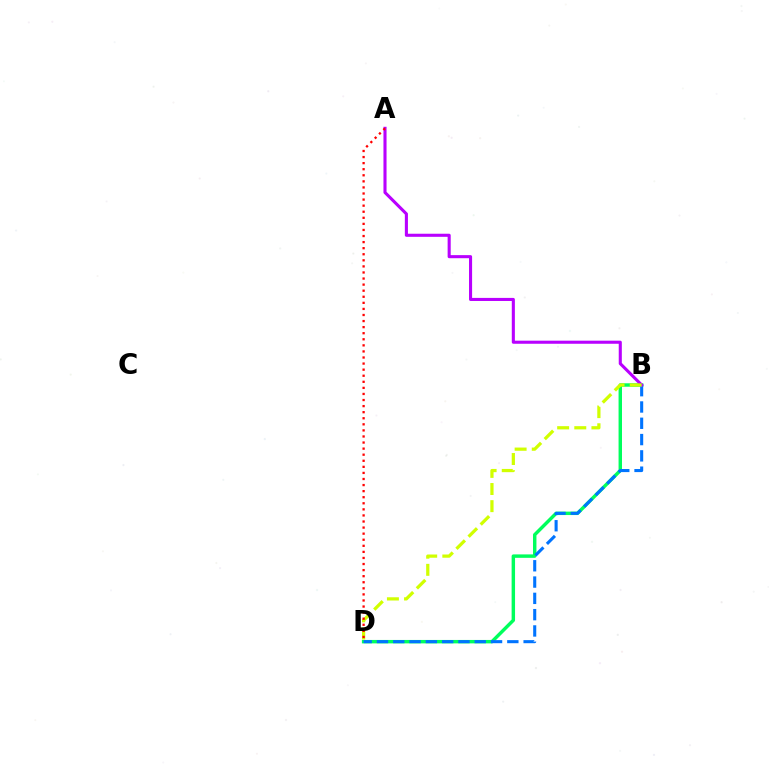{('B', 'D'): [{'color': '#00ff5c', 'line_style': 'solid', 'thickness': 2.47}, {'color': '#0074ff', 'line_style': 'dashed', 'thickness': 2.21}, {'color': '#d1ff00', 'line_style': 'dashed', 'thickness': 2.33}], ('A', 'B'): [{'color': '#b900ff', 'line_style': 'solid', 'thickness': 2.22}], ('A', 'D'): [{'color': '#ff0000', 'line_style': 'dotted', 'thickness': 1.65}]}